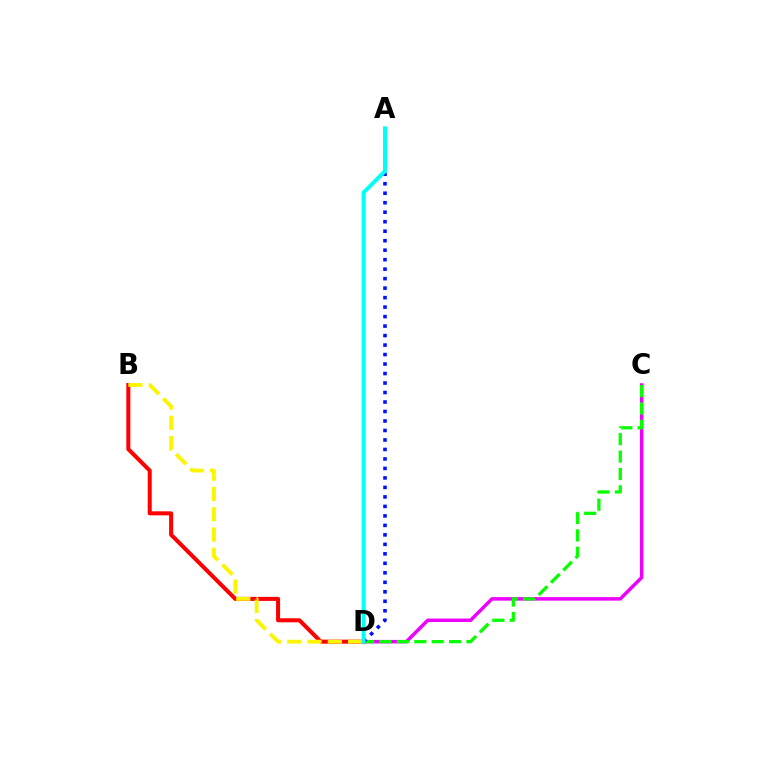{('C', 'D'): [{'color': '#ee00ff', 'line_style': 'solid', 'thickness': 2.5}, {'color': '#08ff00', 'line_style': 'dashed', 'thickness': 2.36}], ('B', 'D'): [{'color': '#ff0000', 'line_style': 'solid', 'thickness': 2.9}, {'color': '#fcf500', 'line_style': 'dashed', 'thickness': 2.76}], ('A', 'D'): [{'color': '#0010ff', 'line_style': 'dotted', 'thickness': 2.58}, {'color': '#00fff6', 'line_style': 'solid', 'thickness': 2.85}]}